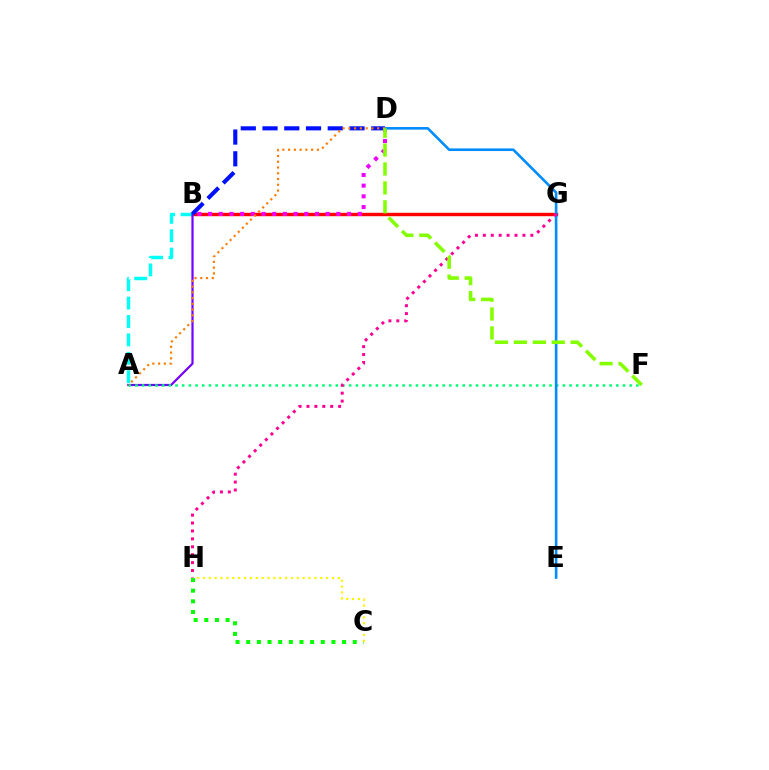{('B', 'G'): [{'color': '#ff0000', 'line_style': 'solid', 'thickness': 2.45}], ('C', 'H'): [{'color': '#08ff00', 'line_style': 'dotted', 'thickness': 2.89}, {'color': '#fcf500', 'line_style': 'dotted', 'thickness': 1.59}], ('A', 'B'): [{'color': '#00fff6', 'line_style': 'dashed', 'thickness': 2.5}, {'color': '#7200ff', 'line_style': 'solid', 'thickness': 1.59}], ('A', 'F'): [{'color': '#00ff74', 'line_style': 'dotted', 'thickness': 1.81}], ('B', 'D'): [{'color': '#ee00ff', 'line_style': 'dotted', 'thickness': 2.91}, {'color': '#0010ff', 'line_style': 'dashed', 'thickness': 2.95}], ('D', 'E'): [{'color': '#008cff', 'line_style': 'solid', 'thickness': 1.88}], ('A', 'D'): [{'color': '#ff7c00', 'line_style': 'dotted', 'thickness': 1.57}], ('G', 'H'): [{'color': '#ff0094', 'line_style': 'dotted', 'thickness': 2.15}], ('D', 'F'): [{'color': '#84ff00', 'line_style': 'dashed', 'thickness': 2.57}]}